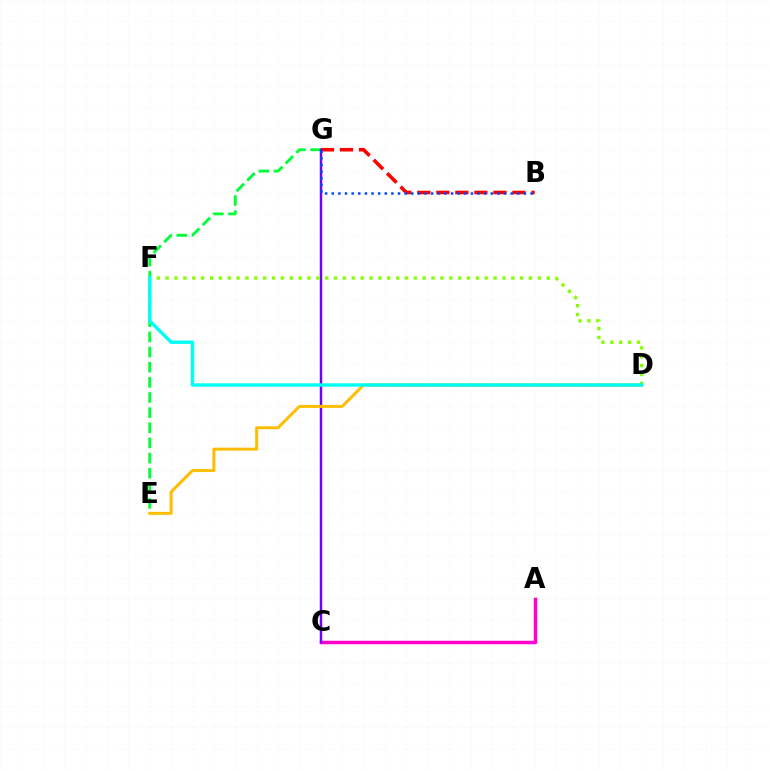{('E', 'G'): [{'color': '#00ff39', 'line_style': 'dashed', 'thickness': 2.06}], ('B', 'G'): [{'color': '#ff0000', 'line_style': 'dashed', 'thickness': 2.58}, {'color': '#004bff', 'line_style': 'dotted', 'thickness': 1.8}], ('A', 'C'): [{'color': '#ff00cf', 'line_style': 'solid', 'thickness': 2.51}], ('C', 'G'): [{'color': '#7200ff', 'line_style': 'solid', 'thickness': 1.78}], ('D', 'E'): [{'color': '#ffbd00', 'line_style': 'solid', 'thickness': 2.16}], ('D', 'F'): [{'color': '#84ff00', 'line_style': 'dotted', 'thickness': 2.41}, {'color': '#00fff6', 'line_style': 'solid', 'thickness': 2.44}]}